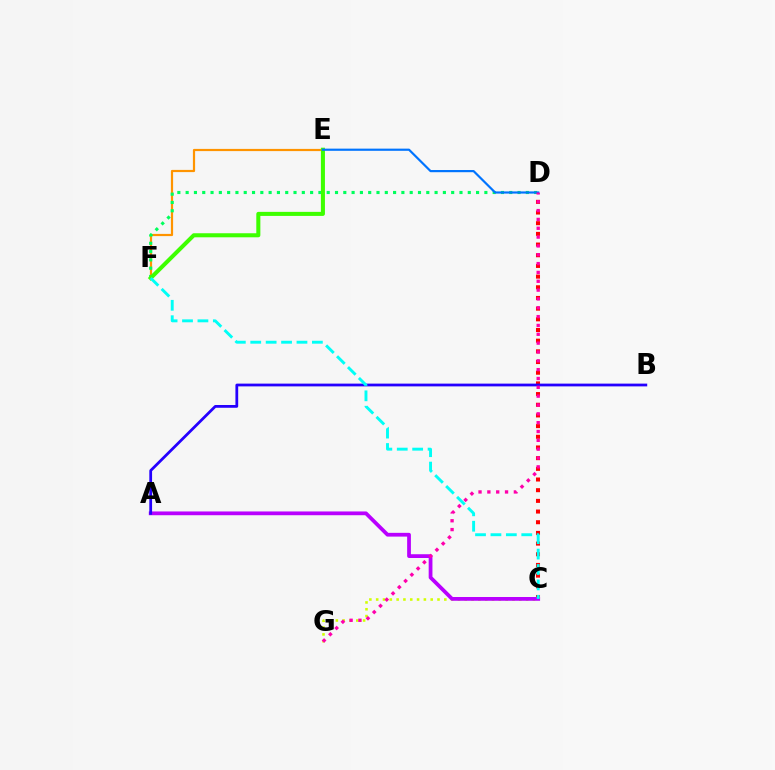{('C', 'G'): [{'color': '#d1ff00', 'line_style': 'dotted', 'thickness': 1.85}], ('C', 'D'): [{'color': '#ff0000', 'line_style': 'dotted', 'thickness': 2.9}], ('E', 'F'): [{'color': '#ff9400', 'line_style': 'solid', 'thickness': 1.59}, {'color': '#3dff00', 'line_style': 'solid', 'thickness': 2.92}], ('A', 'C'): [{'color': '#b900ff', 'line_style': 'solid', 'thickness': 2.71}], ('A', 'B'): [{'color': '#2500ff', 'line_style': 'solid', 'thickness': 1.99}], ('D', 'F'): [{'color': '#00ff5c', 'line_style': 'dotted', 'thickness': 2.25}], ('D', 'E'): [{'color': '#0074ff', 'line_style': 'solid', 'thickness': 1.57}], ('C', 'F'): [{'color': '#00fff6', 'line_style': 'dashed', 'thickness': 2.09}], ('D', 'G'): [{'color': '#ff00ac', 'line_style': 'dotted', 'thickness': 2.4}]}